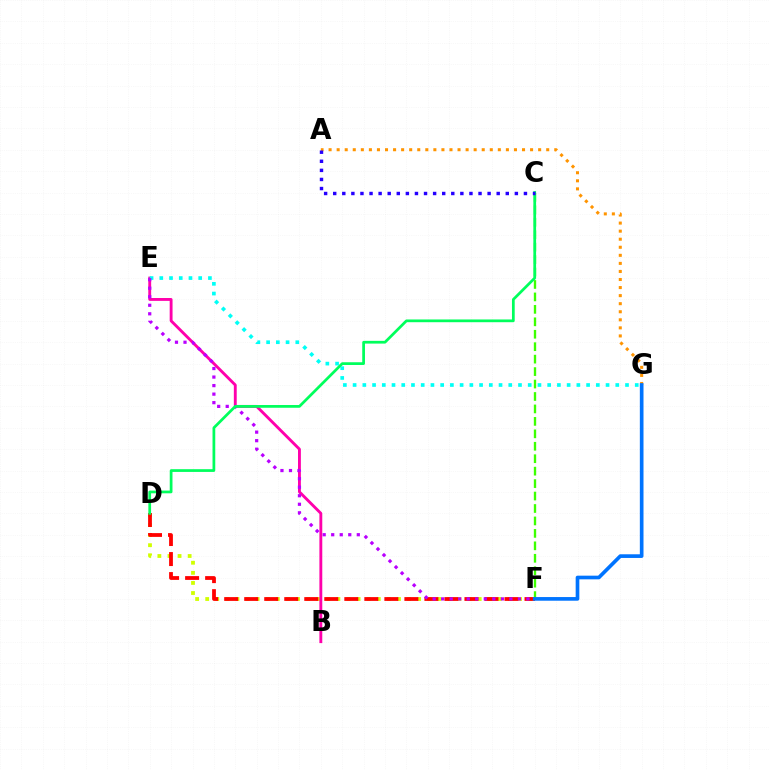{('D', 'F'): [{'color': '#d1ff00', 'line_style': 'dotted', 'thickness': 2.74}, {'color': '#ff0000', 'line_style': 'dashed', 'thickness': 2.72}], ('A', 'G'): [{'color': '#ff9400', 'line_style': 'dotted', 'thickness': 2.19}], ('B', 'E'): [{'color': '#ff00ac', 'line_style': 'solid', 'thickness': 2.07}], ('C', 'F'): [{'color': '#3dff00', 'line_style': 'dashed', 'thickness': 1.69}], ('E', 'G'): [{'color': '#00fff6', 'line_style': 'dotted', 'thickness': 2.64}], ('F', 'G'): [{'color': '#0074ff', 'line_style': 'solid', 'thickness': 2.64}], ('E', 'F'): [{'color': '#b900ff', 'line_style': 'dotted', 'thickness': 2.32}], ('C', 'D'): [{'color': '#00ff5c', 'line_style': 'solid', 'thickness': 1.97}], ('A', 'C'): [{'color': '#2500ff', 'line_style': 'dotted', 'thickness': 2.47}]}